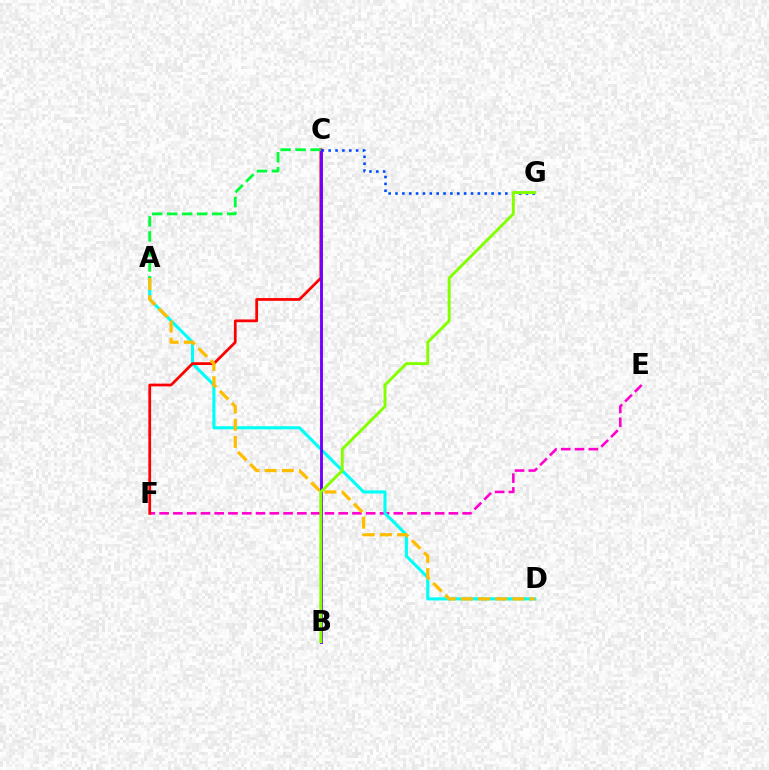{('C', 'G'): [{'color': '#004bff', 'line_style': 'dotted', 'thickness': 1.87}], ('E', 'F'): [{'color': '#ff00cf', 'line_style': 'dashed', 'thickness': 1.87}], ('A', 'D'): [{'color': '#00fff6', 'line_style': 'solid', 'thickness': 2.24}, {'color': '#ffbd00', 'line_style': 'dashed', 'thickness': 2.33}], ('C', 'F'): [{'color': '#ff0000', 'line_style': 'solid', 'thickness': 1.98}], ('B', 'C'): [{'color': '#7200ff', 'line_style': 'solid', 'thickness': 2.08}], ('B', 'G'): [{'color': '#84ff00', 'line_style': 'solid', 'thickness': 2.11}], ('A', 'C'): [{'color': '#00ff39', 'line_style': 'dashed', 'thickness': 2.04}]}